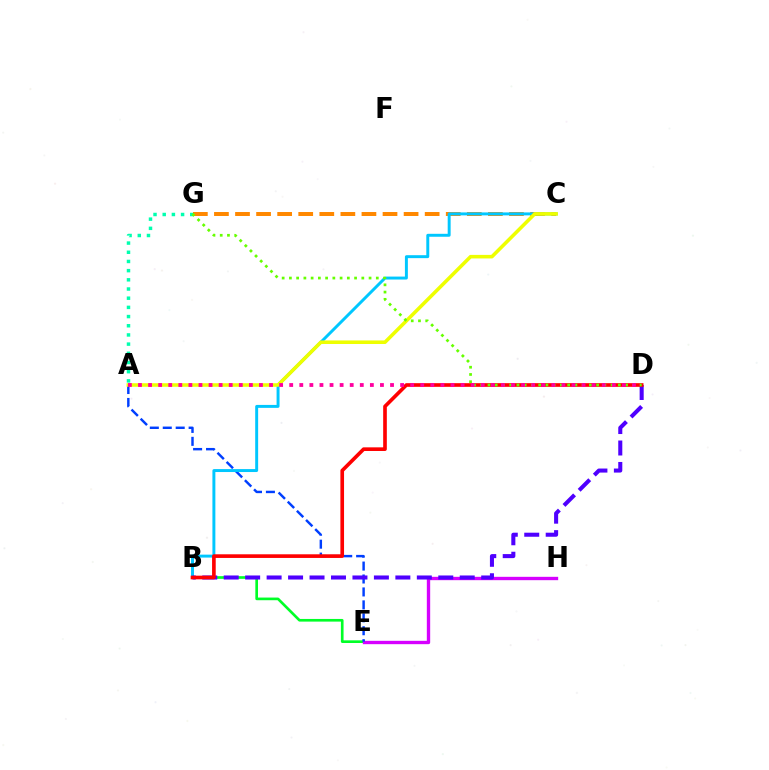{('B', 'E'): [{'color': '#00ff27', 'line_style': 'solid', 'thickness': 1.92}], ('A', 'G'): [{'color': '#00ffaf', 'line_style': 'dotted', 'thickness': 2.5}], ('C', 'G'): [{'color': '#ff8800', 'line_style': 'dashed', 'thickness': 2.86}], ('E', 'H'): [{'color': '#d600ff', 'line_style': 'solid', 'thickness': 2.42}], ('A', 'E'): [{'color': '#003fff', 'line_style': 'dashed', 'thickness': 1.76}], ('B', 'C'): [{'color': '#00c7ff', 'line_style': 'solid', 'thickness': 2.12}], ('B', 'D'): [{'color': '#4f00ff', 'line_style': 'dashed', 'thickness': 2.91}, {'color': '#ff0000', 'line_style': 'solid', 'thickness': 2.63}], ('A', 'C'): [{'color': '#eeff00', 'line_style': 'solid', 'thickness': 2.57}], ('D', 'G'): [{'color': '#66ff00', 'line_style': 'dotted', 'thickness': 1.97}], ('A', 'D'): [{'color': '#ff00a0', 'line_style': 'dotted', 'thickness': 2.74}]}